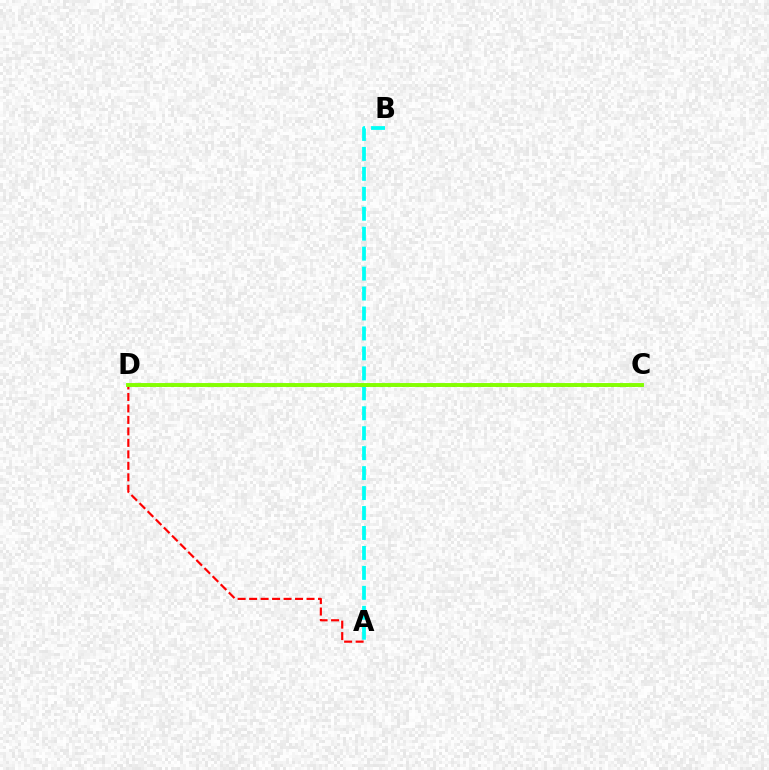{('A', 'D'): [{'color': '#ff0000', 'line_style': 'dashed', 'thickness': 1.56}], ('C', 'D'): [{'color': '#7200ff', 'line_style': 'dotted', 'thickness': 1.96}, {'color': '#84ff00', 'line_style': 'solid', 'thickness': 2.81}], ('A', 'B'): [{'color': '#00fff6', 'line_style': 'dashed', 'thickness': 2.71}]}